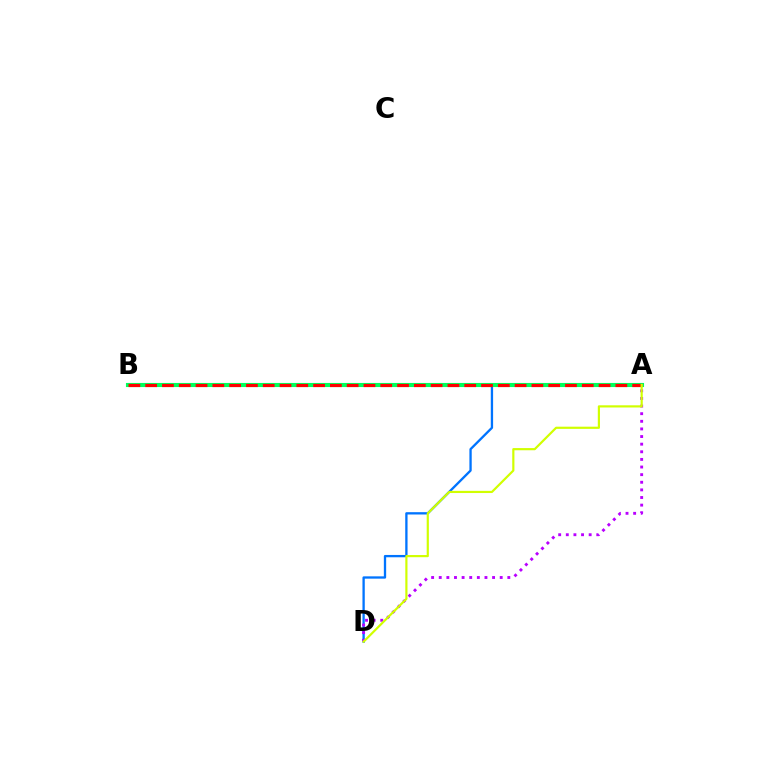{('A', 'D'): [{'color': '#0074ff', 'line_style': 'solid', 'thickness': 1.67}, {'color': '#b900ff', 'line_style': 'dotted', 'thickness': 2.07}, {'color': '#d1ff00', 'line_style': 'solid', 'thickness': 1.57}], ('A', 'B'): [{'color': '#00ff5c', 'line_style': 'solid', 'thickness': 2.96}, {'color': '#ff0000', 'line_style': 'dashed', 'thickness': 2.28}]}